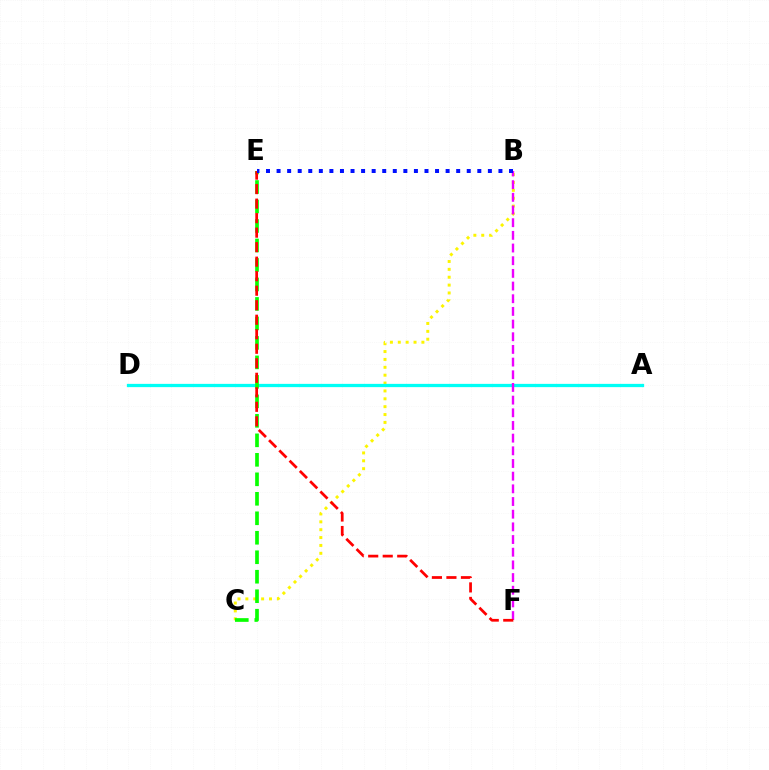{('B', 'C'): [{'color': '#fcf500', 'line_style': 'dotted', 'thickness': 2.14}], ('A', 'D'): [{'color': '#00fff6', 'line_style': 'solid', 'thickness': 2.35}], ('C', 'E'): [{'color': '#08ff00', 'line_style': 'dashed', 'thickness': 2.65}], ('B', 'F'): [{'color': '#ee00ff', 'line_style': 'dashed', 'thickness': 1.72}], ('E', 'F'): [{'color': '#ff0000', 'line_style': 'dashed', 'thickness': 1.97}], ('B', 'E'): [{'color': '#0010ff', 'line_style': 'dotted', 'thickness': 2.87}]}